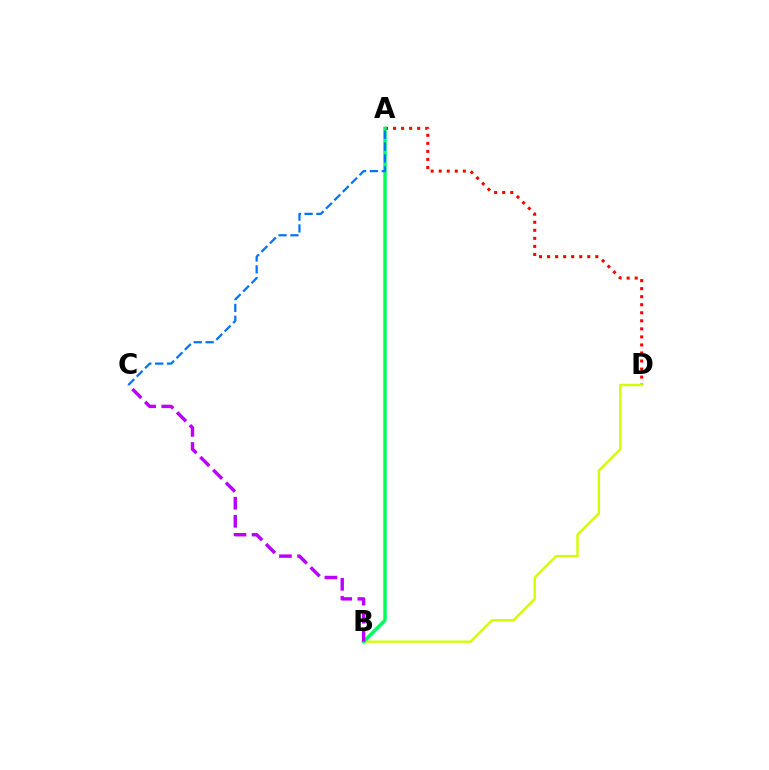{('A', 'D'): [{'color': '#ff0000', 'line_style': 'dotted', 'thickness': 2.18}], ('B', 'D'): [{'color': '#d1ff00', 'line_style': 'solid', 'thickness': 1.72}], ('A', 'B'): [{'color': '#00ff5c', 'line_style': 'solid', 'thickness': 2.48}], ('B', 'C'): [{'color': '#b900ff', 'line_style': 'dashed', 'thickness': 2.46}], ('A', 'C'): [{'color': '#0074ff', 'line_style': 'dashed', 'thickness': 1.61}]}